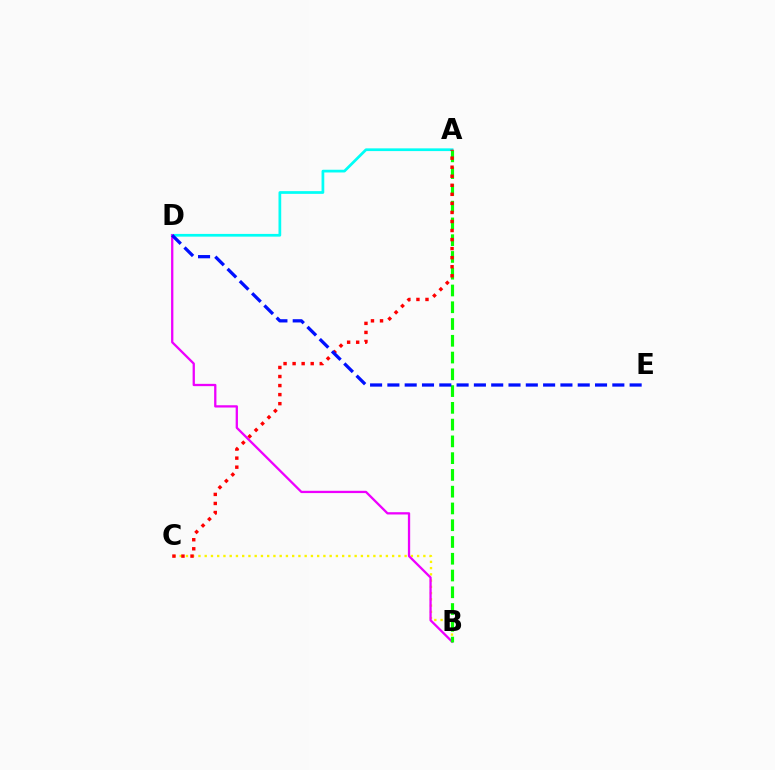{('A', 'D'): [{'color': '#00fff6', 'line_style': 'solid', 'thickness': 1.96}], ('B', 'C'): [{'color': '#fcf500', 'line_style': 'dotted', 'thickness': 1.7}], ('B', 'D'): [{'color': '#ee00ff', 'line_style': 'solid', 'thickness': 1.65}], ('A', 'B'): [{'color': '#08ff00', 'line_style': 'dashed', 'thickness': 2.28}], ('A', 'C'): [{'color': '#ff0000', 'line_style': 'dotted', 'thickness': 2.46}], ('D', 'E'): [{'color': '#0010ff', 'line_style': 'dashed', 'thickness': 2.35}]}